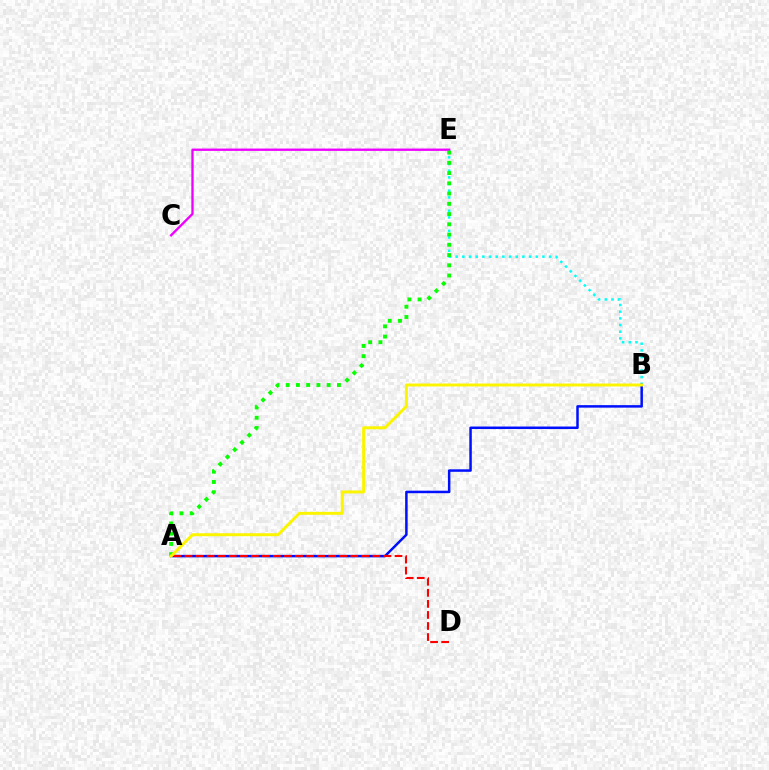{('B', 'E'): [{'color': '#00fff6', 'line_style': 'dotted', 'thickness': 1.81}], ('C', 'E'): [{'color': '#ee00ff', 'line_style': 'solid', 'thickness': 1.68}], ('A', 'B'): [{'color': '#0010ff', 'line_style': 'solid', 'thickness': 1.8}, {'color': '#fcf500', 'line_style': 'solid', 'thickness': 2.12}], ('A', 'D'): [{'color': '#ff0000', 'line_style': 'dashed', 'thickness': 1.5}], ('A', 'E'): [{'color': '#08ff00', 'line_style': 'dotted', 'thickness': 2.78}]}